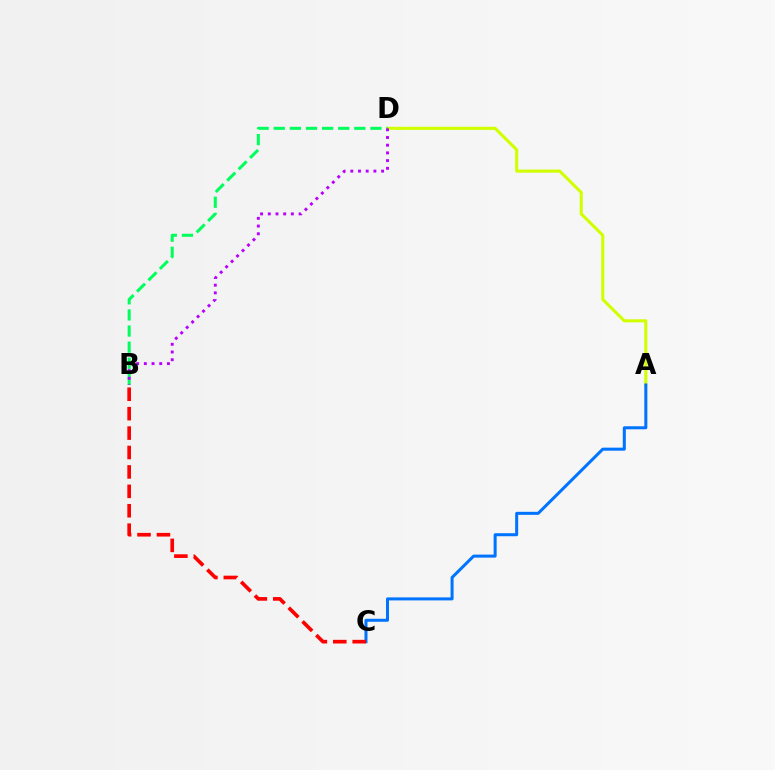{('A', 'D'): [{'color': '#d1ff00', 'line_style': 'solid', 'thickness': 2.23}], ('A', 'C'): [{'color': '#0074ff', 'line_style': 'solid', 'thickness': 2.18}], ('B', 'C'): [{'color': '#ff0000', 'line_style': 'dashed', 'thickness': 2.64}], ('B', 'D'): [{'color': '#00ff5c', 'line_style': 'dashed', 'thickness': 2.19}, {'color': '#b900ff', 'line_style': 'dotted', 'thickness': 2.09}]}